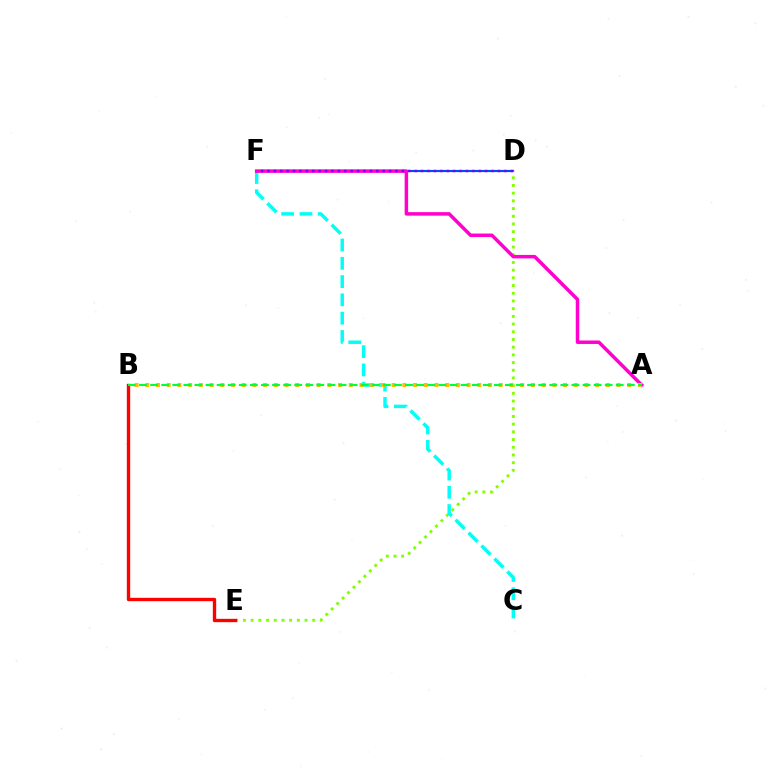{('D', 'F'): [{'color': '#004bff', 'line_style': 'solid', 'thickness': 1.56}, {'color': '#7200ff', 'line_style': 'dotted', 'thickness': 1.74}], ('D', 'E'): [{'color': '#84ff00', 'line_style': 'dotted', 'thickness': 2.09}], ('C', 'F'): [{'color': '#00fff6', 'line_style': 'dashed', 'thickness': 2.48}], ('A', 'F'): [{'color': '#ff00cf', 'line_style': 'solid', 'thickness': 2.52}], ('A', 'B'): [{'color': '#ffbd00', 'line_style': 'dotted', 'thickness': 2.91}, {'color': '#00ff39', 'line_style': 'dashed', 'thickness': 1.51}], ('B', 'E'): [{'color': '#ff0000', 'line_style': 'solid', 'thickness': 2.41}]}